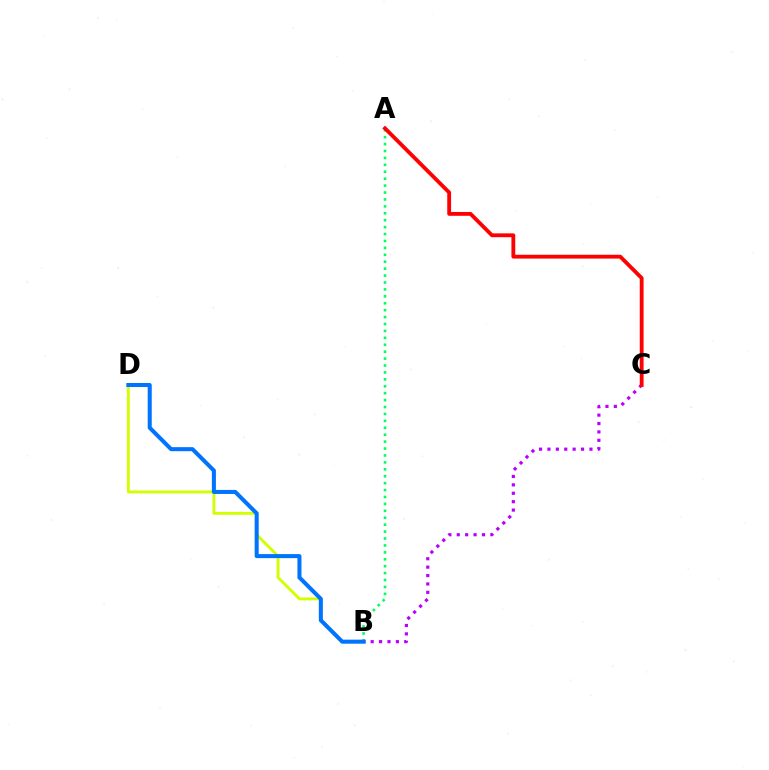{('B', 'C'): [{'color': '#b900ff', 'line_style': 'dotted', 'thickness': 2.28}], ('B', 'D'): [{'color': '#d1ff00', 'line_style': 'solid', 'thickness': 2.07}, {'color': '#0074ff', 'line_style': 'solid', 'thickness': 2.91}], ('A', 'B'): [{'color': '#00ff5c', 'line_style': 'dotted', 'thickness': 1.88}], ('A', 'C'): [{'color': '#ff0000', 'line_style': 'solid', 'thickness': 2.76}]}